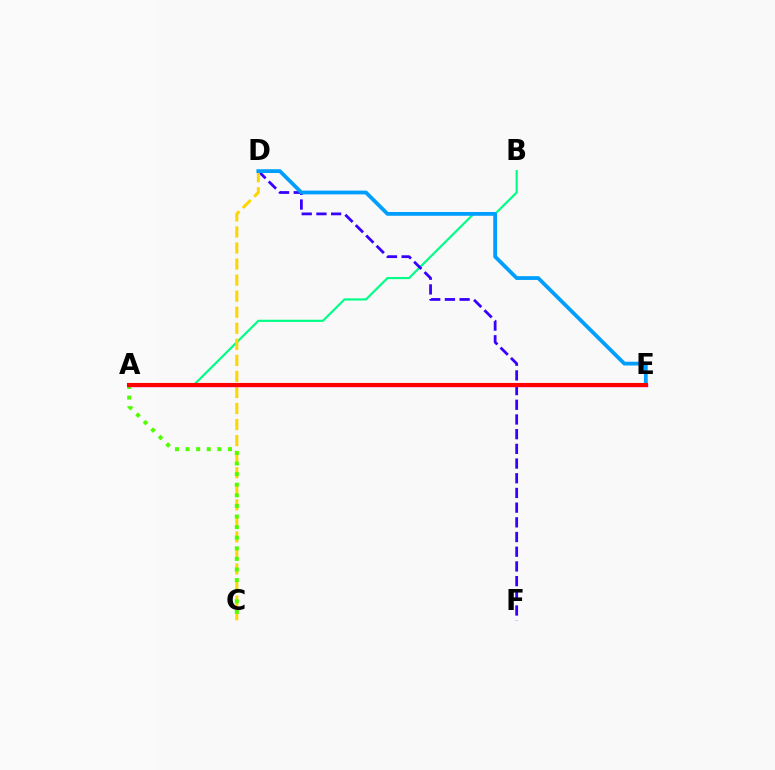{('A', 'B'): [{'color': '#00ff86', 'line_style': 'solid', 'thickness': 1.57}], ('D', 'F'): [{'color': '#3700ff', 'line_style': 'dashed', 'thickness': 2.0}], ('C', 'D'): [{'color': '#ffd500', 'line_style': 'dashed', 'thickness': 2.18}], ('A', 'C'): [{'color': '#4fff00', 'line_style': 'dotted', 'thickness': 2.88}], ('D', 'E'): [{'color': '#009eff', 'line_style': 'solid', 'thickness': 2.72}], ('A', 'E'): [{'color': '#ff00ed', 'line_style': 'solid', 'thickness': 2.41}, {'color': '#ff0000', 'line_style': 'solid', 'thickness': 2.95}]}